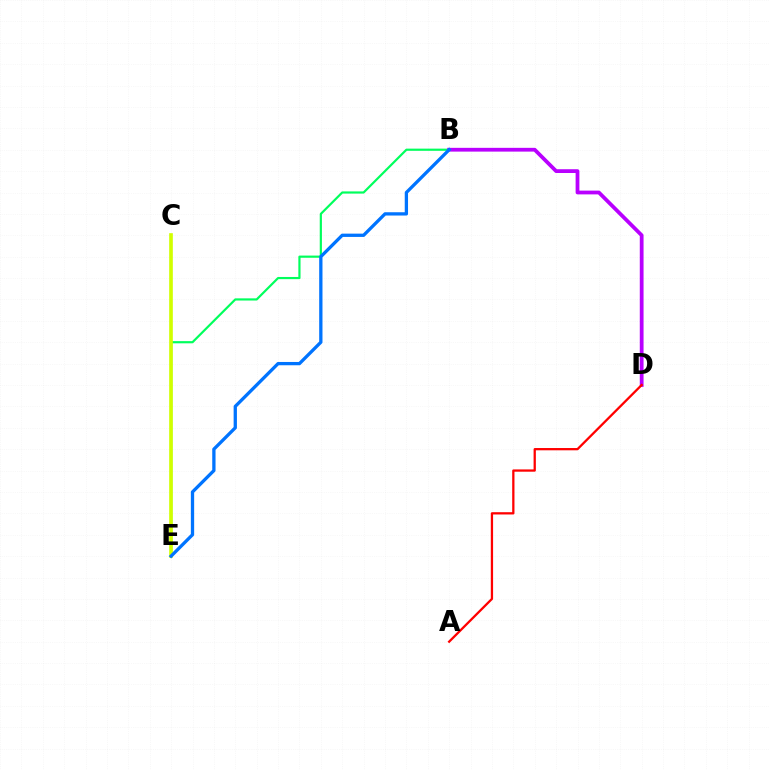{('B', 'E'): [{'color': '#00ff5c', 'line_style': 'solid', 'thickness': 1.57}, {'color': '#0074ff', 'line_style': 'solid', 'thickness': 2.37}], ('C', 'E'): [{'color': '#d1ff00', 'line_style': 'solid', 'thickness': 2.63}], ('B', 'D'): [{'color': '#b900ff', 'line_style': 'solid', 'thickness': 2.72}], ('A', 'D'): [{'color': '#ff0000', 'line_style': 'solid', 'thickness': 1.64}]}